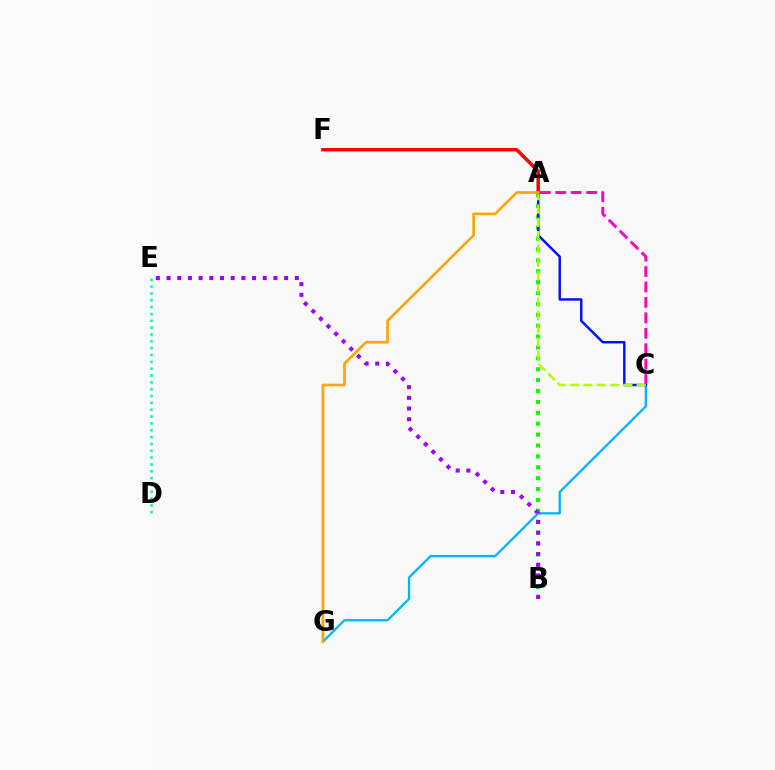{('C', 'G'): [{'color': '#00b5ff', 'line_style': 'solid', 'thickness': 1.66}], ('A', 'C'): [{'color': '#ff00bd', 'line_style': 'dashed', 'thickness': 2.1}, {'color': '#b3ff00', 'line_style': 'dashed', 'thickness': 1.81}], ('A', 'B'): [{'color': '#08ff00', 'line_style': 'dotted', 'thickness': 2.96}], ('B', 'E'): [{'color': '#9b00ff', 'line_style': 'dotted', 'thickness': 2.9}], ('C', 'F'): [{'color': '#0010ff', 'line_style': 'solid', 'thickness': 1.75}], ('D', 'E'): [{'color': '#00ff9d', 'line_style': 'dotted', 'thickness': 1.86}], ('A', 'F'): [{'color': '#ff0000', 'line_style': 'solid', 'thickness': 2.46}], ('A', 'G'): [{'color': '#ffa500', 'line_style': 'solid', 'thickness': 1.92}]}